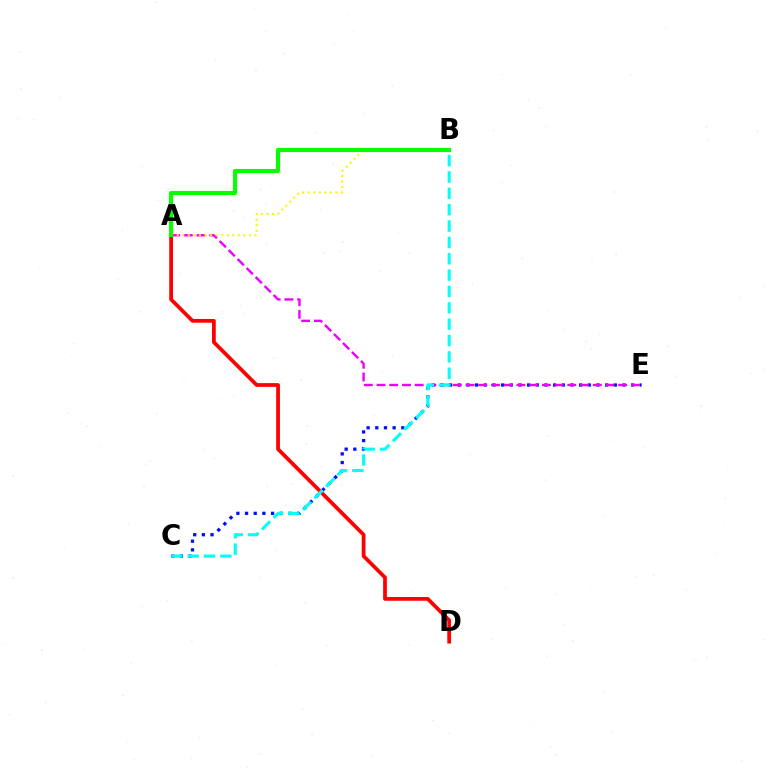{('C', 'E'): [{'color': '#0010ff', 'line_style': 'dotted', 'thickness': 2.36}], ('A', 'E'): [{'color': '#ee00ff', 'line_style': 'dashed', 'thickness': 1.73}], ('A', 'B'): [{'color': '#fcf500', 'line_style': 'dotted', 'thickness': 1.51}, {'color': '#08ff00', 'line_style': 'solid', 'thickness': 2.97}], ('A', 'D'): [{'color': '#ff0000', 'line_style': 'solid', 'thickness': 2.7}], ('B', 'C'): [{'color': '#00fff6', 'line_style': 'dashed', 'thickness': 2.22}]}